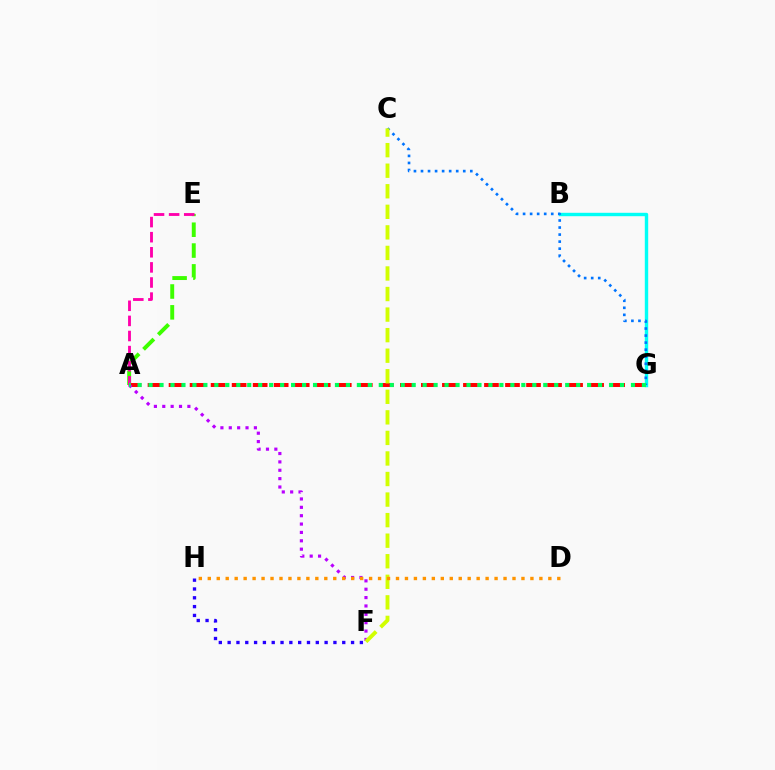{('A', 'E'): [{'color': '#3dff00', 'line_style': 'dashed', 'thickness': 2.83}, {'color': '#ff00ac', 'line_style': 'dashed', 'thickness': 2.05}], ('B', 'G'): [{'color': '#00fff6', 'line_style': 'solid', 'thickness': 2.45}], ('A', 'G'): [{'color': '#ff0000', 'line_style': 'dashed', 'thickness': 2.86}, {'color': '#00ff5c', 'line_style': 'dotted', 'thickness': 2.98}], ('C', 'G'): [{'color': '#0074ff', 'line_style': 'dotted', 'thickness': 1.91}], ('A', 'F'): [{'color': '#b900ff', 'line_style': 'dotted', 'thickness': 2.27}], ('C', 'F'): [{'color': '#d1ff00', 'line_style': 'dashed', 'thickness': 2.79}], ('D', 'H'): [{'color': '#ff9400', 'line_style': 'dotted', 'thickness': 2.43}], ('F', 'H'): [{'color': '#2500ff', 'line_style': 'dotted', 'thickness': 2.4}]}